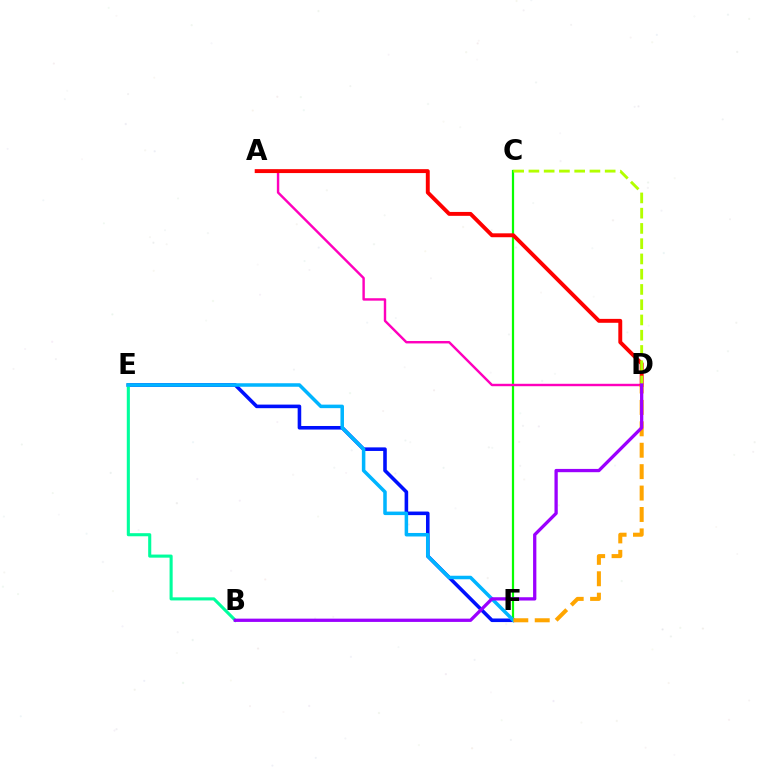{('C', 'F'): [{'color': '#08ff00', 'line_style': 'solid', 'thickness': 1.6}], ('A', 'D'): [{'color': '#ff00bd', 'line_style': 'solid', 'thickness': 1.75}, {'color': '#ff0000', 'line_style': 'solid', 'thickness': 2.81}], ('E', 'F'): [{'color': '#0010ff', 'line_style': 'solid', 'thickness': 2.58}, {'color': '#00b5ff', 'line_style': 'solid', 'thickness': 2.53}], ('B', 'E'): [{'color': '#00ff9d', 'line_style': 'solid', 'thickness': 2.22}], ('D', 'F'): [{'color': '#ffa500', 'line_style': 'dashed', 'thickness': 2.91}], ('C', 'D'): [{'color': '#b3ff00', 'line_style': 'dashed', 'thickness': 2.07}], ('B', 'D'): [{'color': '#9b00ff', 'line_style': 'solid', 'thickness': 2.36}]}